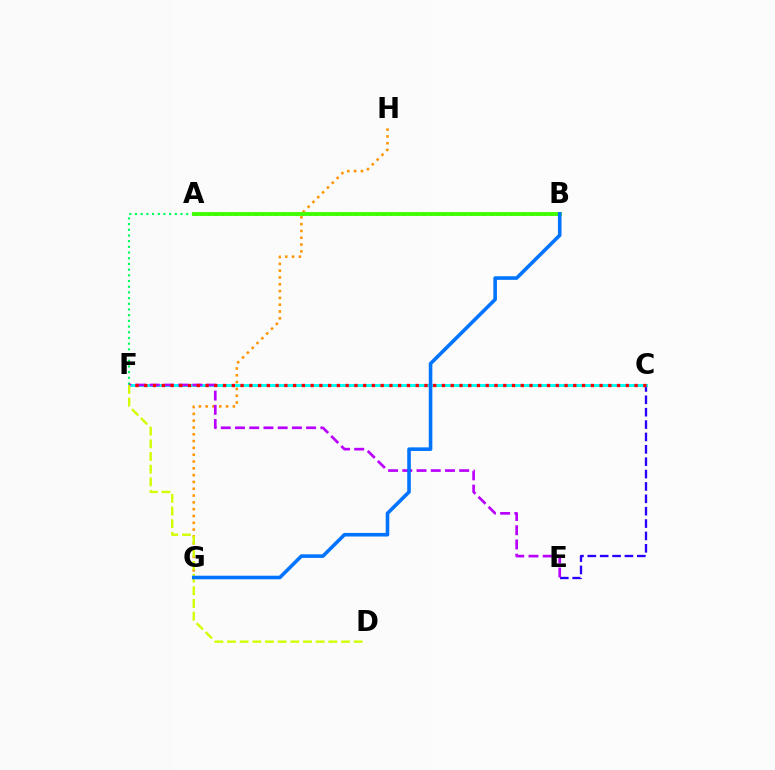{('A', 'B'): [{'color': '#ff00ac', 'line_style': 'dotted', 'thickness': 1.83}, {'color': '#3dff00', 'line_style': 'solid', 'thickness': 2.76}], ('C', 'E'): [{'color': '#2500ff', 'line_style': 'dashed', 'thickness': 1.68}], ('A', 'F'): [{'color': '#00ff5c', 'line_style': 'dotted', 'thickness': 1.55}], ('C', 'F'): [{'color': '#00fff6', 'line_style': 'solid', 'thickness': 2.11}, {'color': '#ff0000', 'line_style': 'dotted', 'thickness': 2.38}], ('G', 'H'): [{'color': '#ff9400', 'line_style': 'dotted', 'thickness': 1.85}], ('E', 'F'): [{'color': '#b900ff', 'line_style': 'dashed', 'thickness': 1.93}], ('D', 'F'): [{'color': '#d1ff00', 'line_style': 'dashed', 'thickness': 1.72}], ('B', 'G'): [{'color': '#0074ff', 'line_style': 'solid', 'thickness': 2.58}]}